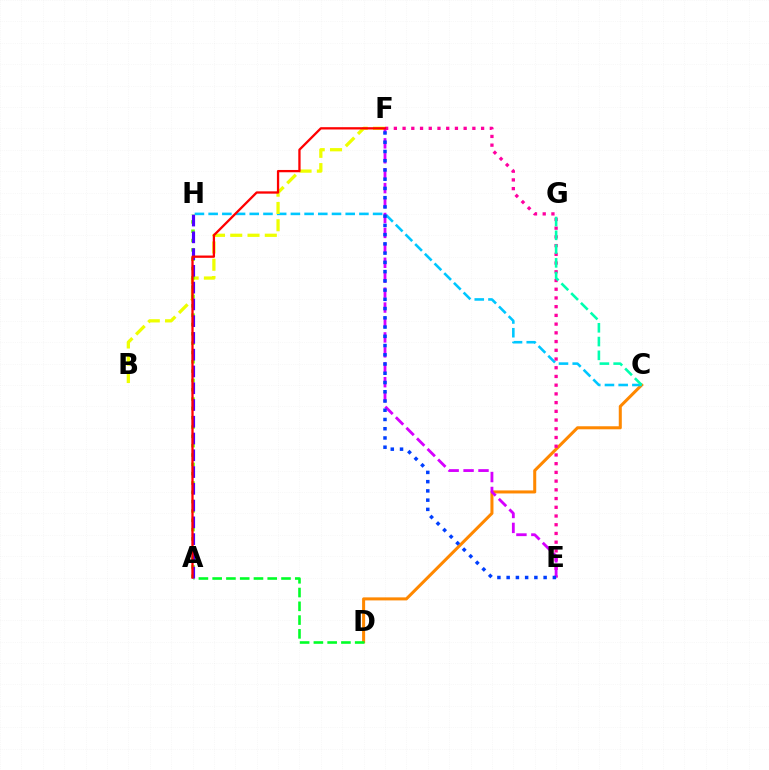{('C', 'D'): [{'color': '#ff8800', 'line_style': 'solid', 'thickness': 2.19}], ('C', 'H'): [{'color': '#00c7ff', 'line_style': 'dashed', 'thickness': 1.86}], ('E', 'F'): [{'color': '#ff00a0', 'line_style': 'dotted', 'thickness': 2.37}, {'color': '#d600ff', 'line_style': 'dashed', 'thickness': 2.03}, {'color': '#003fff', 'line_style': 'dotted', 'thickness': 2.51}], ('B', 'F'): [{'color': '#eeff00', 'line_style': 'dashed', 'thickness': 2.35}], ('A', 'D'): [{'color': '#00ff27', 'line_style': 'dashed', 'thickness': 1.87}], ('A', 'H'): [{'color': '#66ff00', 'line_style': 'dotted', 'thickness': 2.53}, {'color': '#4f00ff', 'line_style': 'dashed', 'thickness': 2.28}], ('A', 'F'): [{'color': '#ff0000', 'line_style': 'solid', 'thickness': 1.65}], ('C', 'G'): [{'color': '#00ffaf', 'line_style': 'dashed', 'thickness': 1.87}]}